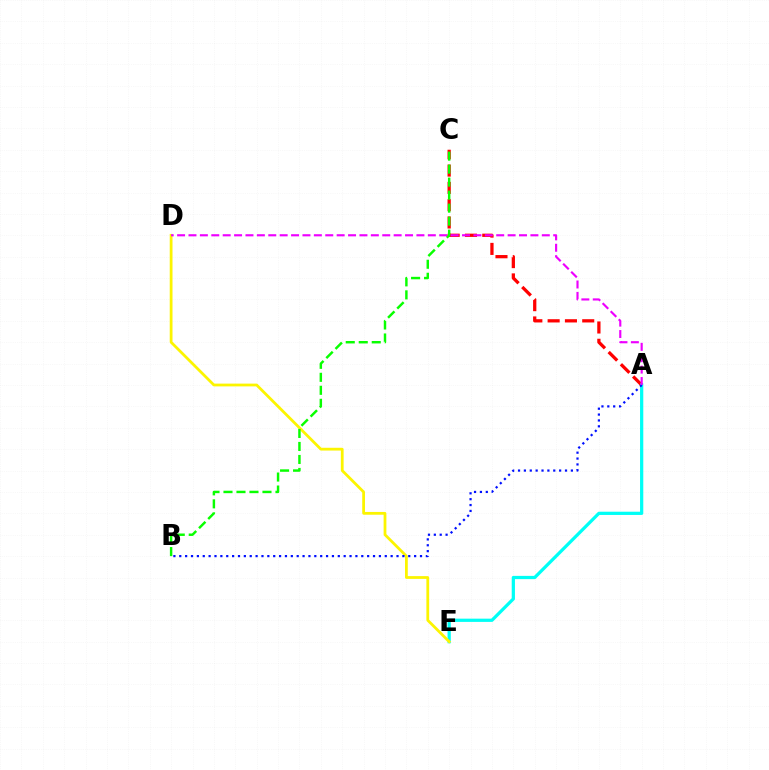{('A', 'C'): [{'color': '#ff0000', 'line_style': 'dashed', 'thickness': 2.35}], ('A', 'E'): [{'color': '#00fff6', 'line_style': 'solid', 'thickness': 2.33}], ('D', 'E'): [{'color': '#fcf500', 'line_style': 'solid', 'thickness': 2.0}], ('A', 'B'): [{'color': '#0010ff', 'line_style': 'dotted', 'thickness': 1.6}], ('B', 'C'): [{'color': '#08ff00', 'line_style': 'dashed', 'thickness': 1.77}], ('A', 'D'): [{'color': '#ee00ff', 'line_style': 'dashed', 'thickness': 1.55}]}